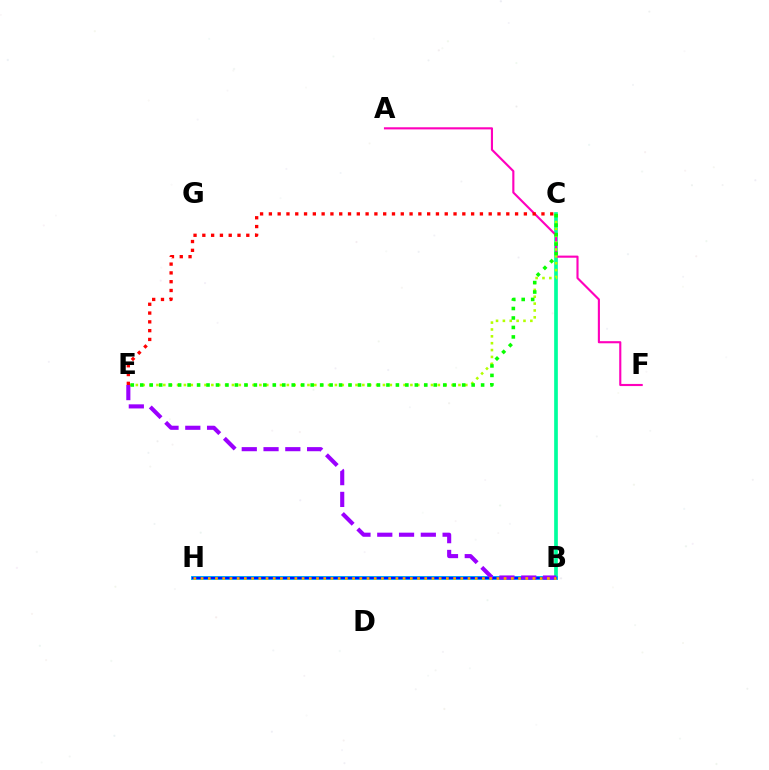{('B', 'C'): [{'color': '#00ff9d', 'line_style': 'solid', 'thickness': 2.65}], ('A', 'F'): [{'color': '#ff00bd', 'line_style': 'solid', 'thickness': 1.53}], ('B', 'H'): [{'color': '#00b5ff', 'line_style': 'solid', 'thickness': 2.83}, {'color': '#0010ff', 'line_style': 'solid', 'thickness': 1.61}, {'color': '#ffa500', 'line_style': 'dotted', 'thickness': 1.96}], ('C', 'E'): [{'color': '#b3ff00', 'line_style': 'dotted', 'thickness': 1.86}, {'color': '#08ff00', 'line_style': 'dotted', 'thickness': 2.57}, {'color': '#ff0000', 'line_style': 'dotted', 'thickness': 2.39}], ('B', 'E'): [{'color': '#9b00ff', 'line_style': 'dashed', 'thickness': 2.96}]}